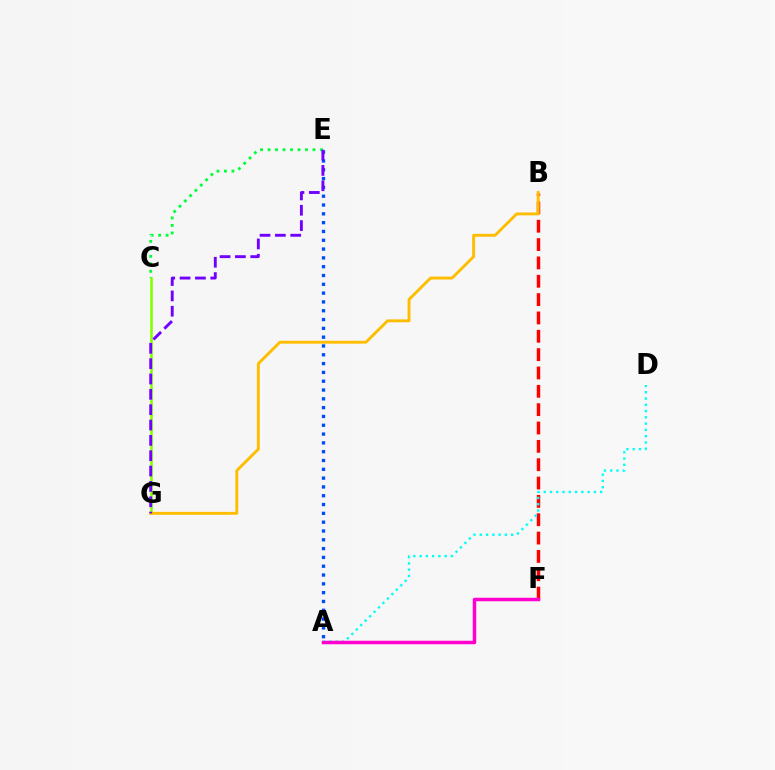{('B', 'F'): [{'color': '#ff0000', 'line_style': 'dashed', 'thickness': 2.49}], ('A', 'D'): [{'color': '#00fff6', 'line_style': 'dotted', 'thickness': 1.7}], ('A', 'F'): [{'color': '#ff00cf', 'line_style': 'solid', 'thickness': 2.52}], ('A', 'E'): [{'color': '#004bff', 'line_style': 'dotted', 'thickness': 2.39}], ('C', 'G'): [{'color': '#84ff00', 'line_style': 'solid', 'thickness': 1.86}], ('C', 'E'): [{'color': '#00ff39', 'line_style': 'dotted', 'thickness': 2.04}], ('B', 'G'): [{'color': '#ffbd00', 'line_style': 'solid', 'thickness': 2.08}], ('E', 'G'): [{'color': '#7200ff', 'line_style': 'dashed', 'thickness': 2.08}]}